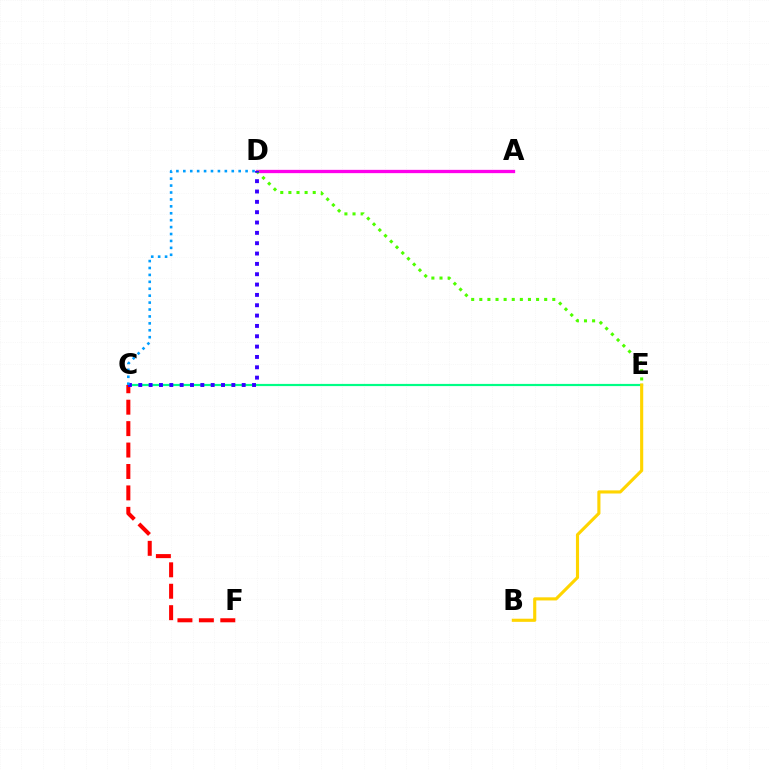{('C', 'E'): [{'color': '#00ff86', 'line_style': 'solid', 'thickness': 1.57}], ('A', 'D'): [{'color': '#ff00ed', 'line_style': 'solid', 'thickness': 2.38}], ('C', 'F'): [{'color': '#ff0000', 'line_style': 'dashed', 'thickness': 2.91}], ('D', 'E'): [{'color': '#4fff00', 'line_style': 'dotted', 'thickness': 2.2}], ('C', 'D'): [{'color': '#3700ff', 'line_style': 'dotted', 'thickness': 2.81}, {'color': '#009eff', 'line_style': 'dotted', 'thickness': 1.88}], ('B', 'E'): [{'color': '#ffd500', 'line_style': 'solid', 'thickness': 2.25}]}